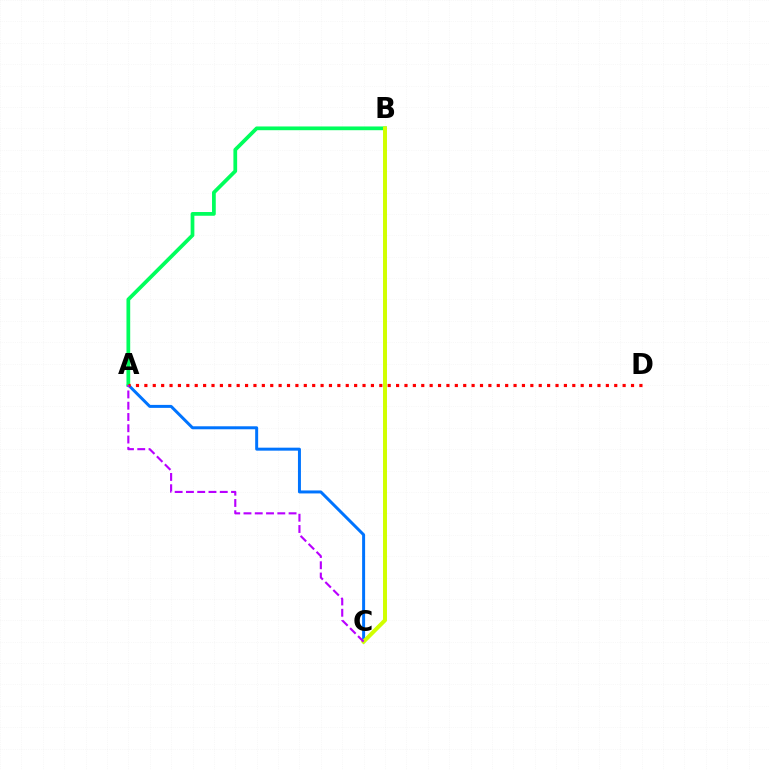{('A', 'C'): [{'color': '#0074ff', 'line_style': 'solid', 'thickness': 2.15}, {'color': '#b900ff', 'line_style': 'dashed', 'thickness': 1.53}], ('A', 'B'): [{'color': '#00ff5c', 'line_style': 'solid', 'thickness': 2.69}], ('A', 'D'): [{'color': '#ff0000', 'line_style': 'dotted', 'thickness': 2.28}], ('B', 'C'): [{'color': '#d1ff00', 'line_style': 'solid', 'thickness': 2.85}]}